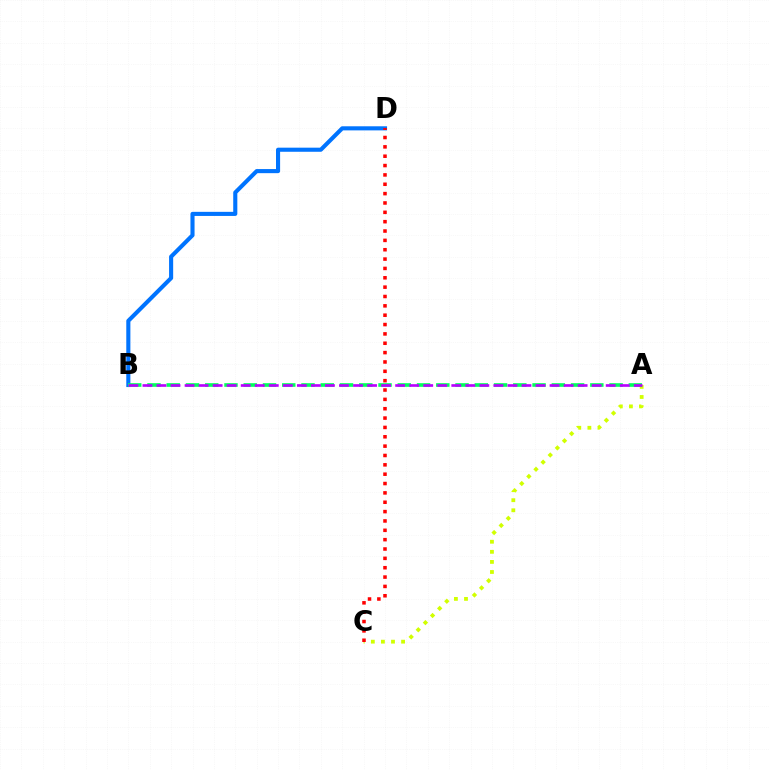{('A', 'C'): [{'color': '#d1ff00', 'line_style': 'dotted', 'thickness': 2.74}], ('B', 'D'): [{'color': '#0074ff', 'line_style': 'solid', 'thickness': 2.95}], ('C', 'D'): [{'color': '#ff0000', 'line_style': 'dotted', 'thickness': 2.54}], ('A', 'B'): [{'color': '#00ff5c', 'line_style': 'dashed', 'thickness': 2.62}, {'color': '#b900ff', 'line_style': 'dashed', 'thickness': 1.91}]}